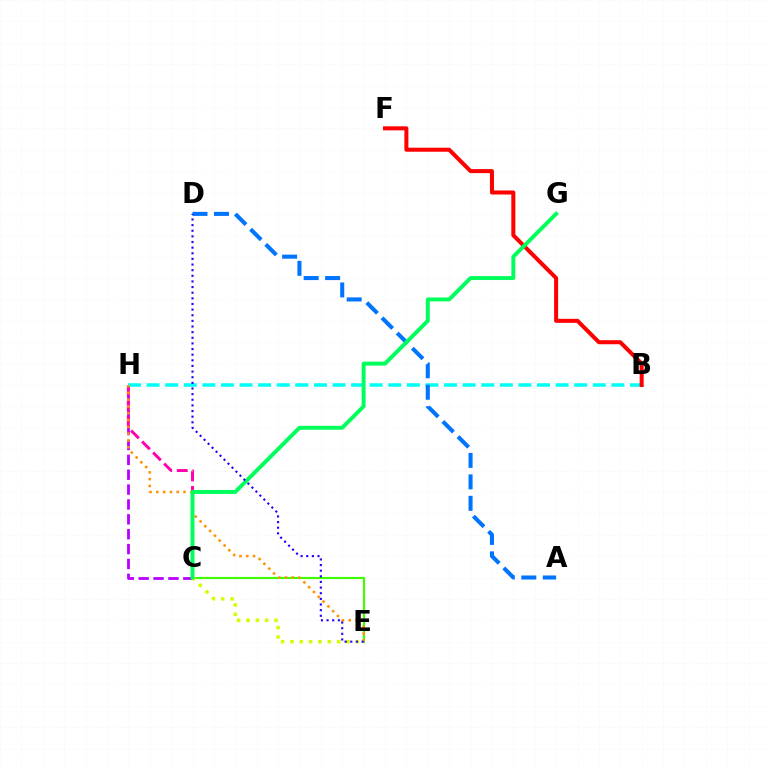{('C', 'H'): [{'color': '#b900ff', 'line_style': 'dashed', 'thickness': 2.02}, {'color': '#ff00ac', 'line_style': 'dashed', 'thickness': 2.11}], ('C', 'E'): [{'color': '#3dff00', 'line_style': 'solid', 'thickness': 1.55}, {'color': '#d1ff00', 'line_style': 'dotted', 'thickness': 2.54}], ('B', 'H'): [{'color': '#00fff6', 'line_style': 'dashed', 'thickness': 2.53}], ('A', 'D'): [{'color': '#0074ff', 'line_style': 'dashed', 'thickness': 2.92}], ('E', 'H'): [{'color': '#ff9400', 'line_style': 'dotted', 'thickness': 1.85}], ('B', 'F'): [{'color': '#ff0000', 'line_style': 'solid', 'thickness': 2.9}], ('C', 'G'): [{'color': '#00ff5c', 'line_style': 'solid', 'thickness': 2.84}], ('D', 'E'): [{'color': '#2500ff', 'line_style': 'dotted', 'thickness': 1.53}]}